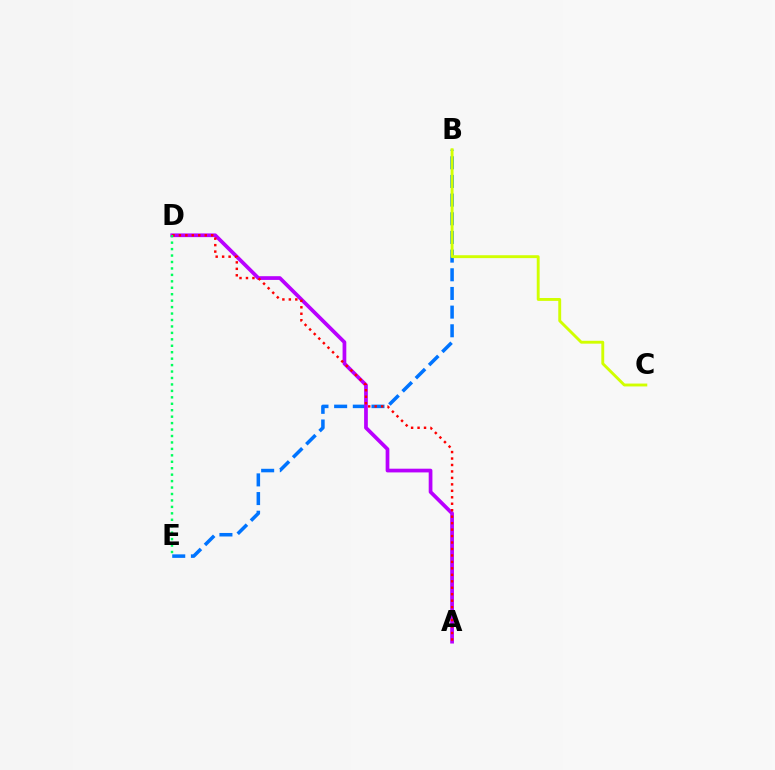{('B', 'E'): [{'color': '#0074ff', 'line_style': 'dashed', 'thickness': 2.54}], ('A', 'D'): [{'color': '#b900ff', 'line_style': 'solid', 'thickness': 2.68}, {'color': '#ff0000', 'line_style': 'dotted', 'thickness': 1.76}], ('B', 'C'): [{'color': '#d1ff00', 'line_style': 'solid', 'thickness': 2.08}], ('D', 'E'): [{'color': '#00ff5c', 'line_style': 'dotted', 'thickness': 1.75}]}